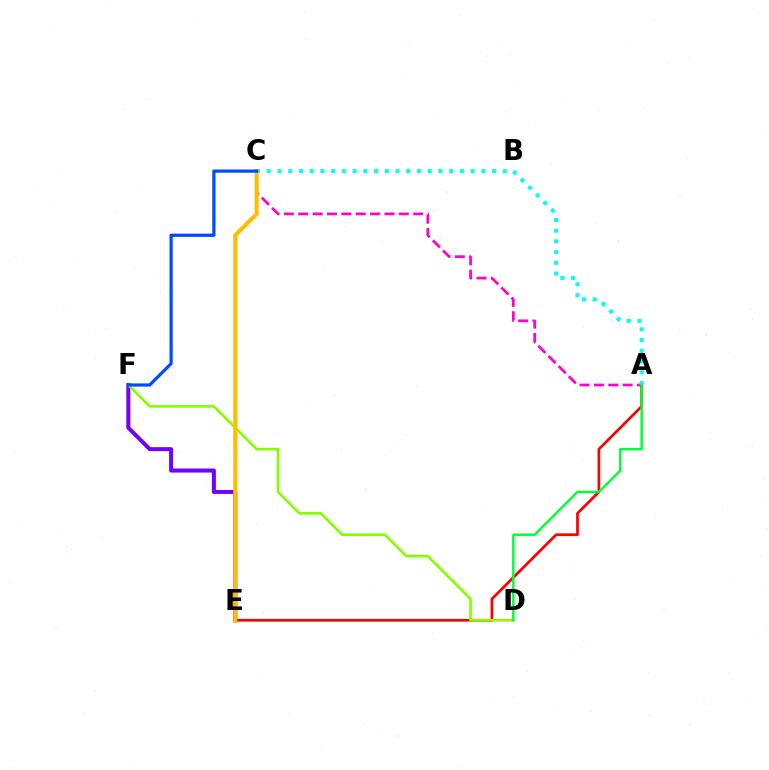{('E', 'F'): [{'color': '#7200ff', 'line_style': 'solid', 'thickness': 2.89}], ('A', 'E'): [{'color': '#ff0000', 'line_style': 'solid', 'thickness': 1.96}], ('D', 'F'): [{'color': '#84ff00', 'line_style': 'solid', 'thickness': 1.9}], ('A', 'C'): [{'color': '#ff00cf', 'line_style': 'dashed', 'thickness': 1.95}, {'color': '#00fff6', 'line_style': 'dotted', 'thickness': 2.92}], ('A', 'D'): [{'color': '#00ff39', 'line_style': 'solid', 'thickness': 1.76}], ('C', 'E'): [{'color': '#ffbd00', 'line_style': 'solid', 'thickness': 2.96}], ('C', 'F'): [{'color': '#004bff', 'line_style': 'solid', 'thickness': 2.32}]}